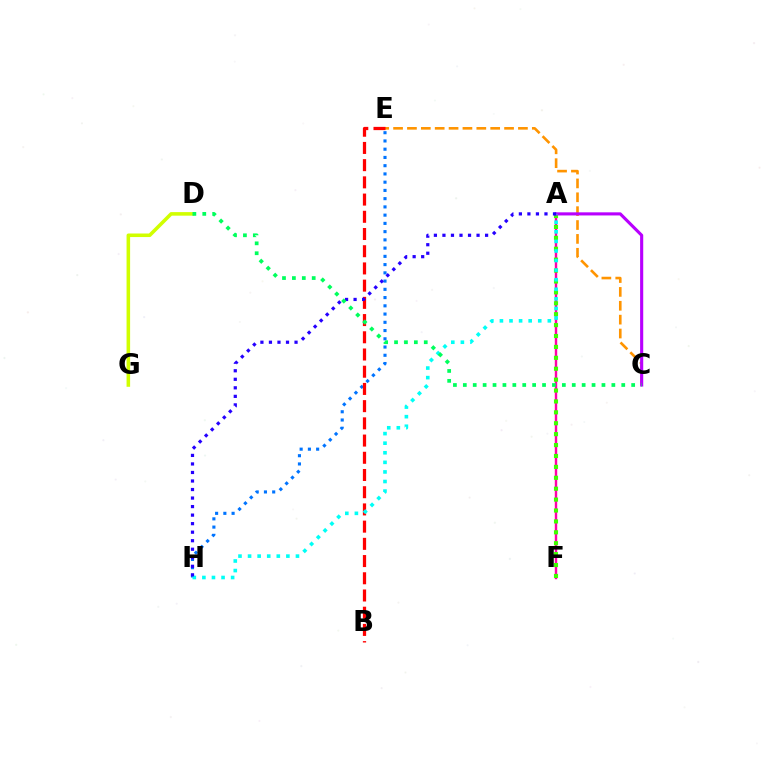{('A', 'F'): [{'color': '#ff00ac', 'line_style': 'solid', 'thickness': 1.75}, {'color': '#3dff00', 'line_style': 'dotted', 'thickness': 2.96}], ('E', 'H'): [{'color': '#0074ff', 'line_style': 'dotted', 'thickness': 2.24}], ('C', 'E'): [{'color': '#ff9400', 'line_style': 'dashed', 'thickness': 1.88}], ('D', 'G'): [{'color': '#d1ff00', 'line_style': 'solid', 'thickness': 2.56}], ('B', 'E'): [{'color': '#ff0000', 'line_style': 'dashed', 'thickness': 2.34}], ('A', 'C'): [{'color': '#b900ff', 'line_style': 'solid', 'thickness': 2.24}], ('A', 'H'): [{'color': '#00fff6', 'line_style': 'dotted', 'thickness': 2.6}, {'color': '#2500ff', 'line_style': 'dotted', 'thickness': 2.32}], ('C', 'D'): [{'color': '#00ff5c', 'line_style': 'dotted', 'thickness': 2.69}]}